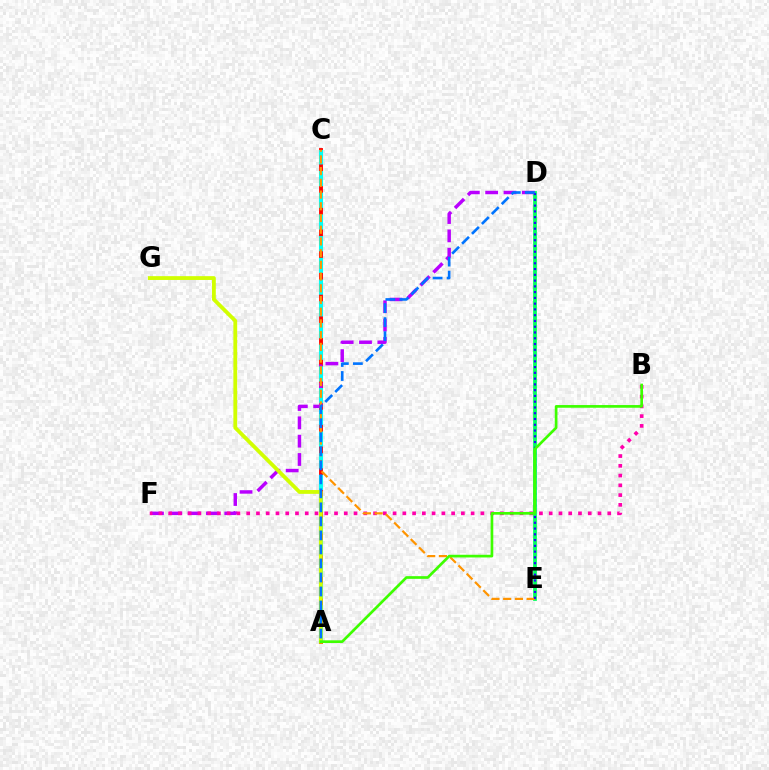{('A', 'C'): [{'color': '#ff0000', 'line_style': 'solid', 'thickness': 2.77}, {'color': '#00fff6', 'line_style': 'dashed', 'thickness': 2.95}], ('D', 'E'): [{'color': '#00ff5c', 'line_style': 'solid', 'thickness': 2.7}, {'color': '#2500ff', 'line_style': 'dotted', 'thickness': 1.57}], ('D', 'F'): [{'color': '#b900ff', 'line_style': 'dashed', 'thickness': 2.49}], ('B', 'F'): [{'color': '#ff00ac', 'line_style': 'dotted', 'thickness': 2.65}], ('C', 'E'): [{'color': '#ff9400', 'line_style': 'dashed', 'thickness': 1.59}], ('A', 'G'): [{'color': '#d1ff00', 'line_style': 'solid', 'thickness': 2.74}], ('A', 'D'): [{'color': '#0074ff', 'line_style': 'dashed', 'thickness': 1.9}], ('A', 'B'): [{'color': '#3dff00', 'line_style': 'solid', 'thickness': 1.93}]}